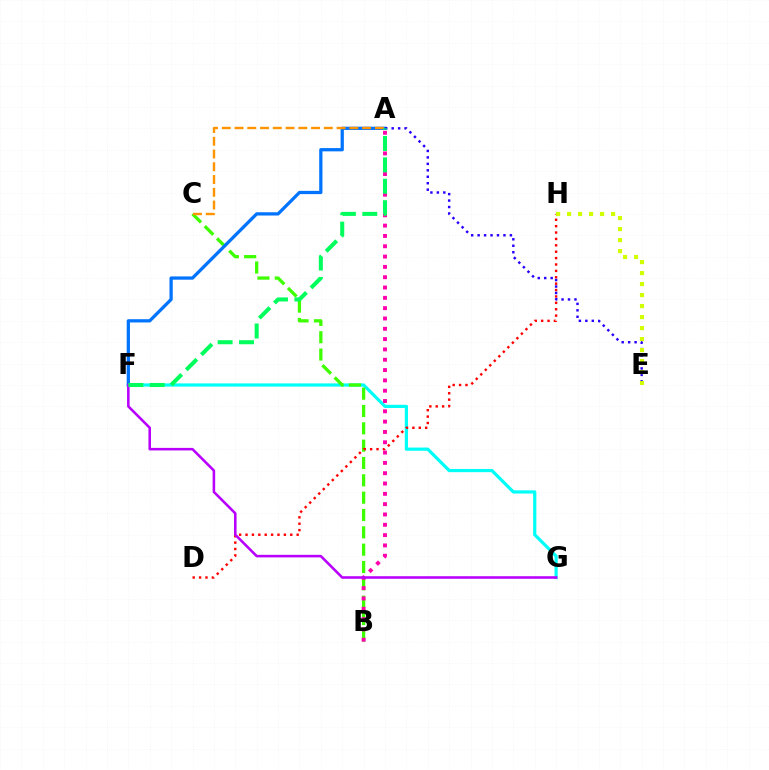{('F', 'G'): [{'color': '#00fff6', 'line_style': 'solid', 'thickness': 2.31}, {'color': '#b900ff', 'line_style': 'solid', 'thickness': 1.84}], ('B', 'C'): [{'color': '#3dff00', 'line_style': 'dashed', 'thickness': 2.36}], ('D', 'H'): [{'color': '#ff0000', 'line_style': 'dotted', 'thickness': 1.74}], ('A', 'B'): [{'color': '#ff00ac', 'line_style': 'dotted', 'thickness': 2.8}], ('A', 'F'): [{'color': '#0074ff', 'line_style': 'solid', 'thickness': 2.35}, {'color': '#00ff5c', 'line_style': 'dashed', 'thickness': 2.91}], ('A', 'C'): [{'color': '#ff9400', 'line_style': 'dashed', 'thickness': 1.73}], ('A', 'E'): [{'color': '#2500ff', 'line_style': 'dotted', 'thickness': 1.75}], ('E', 'H'): [{'color': '#d1ff00', 'line_style': 'dotted', 'thickness': 2.99}]}